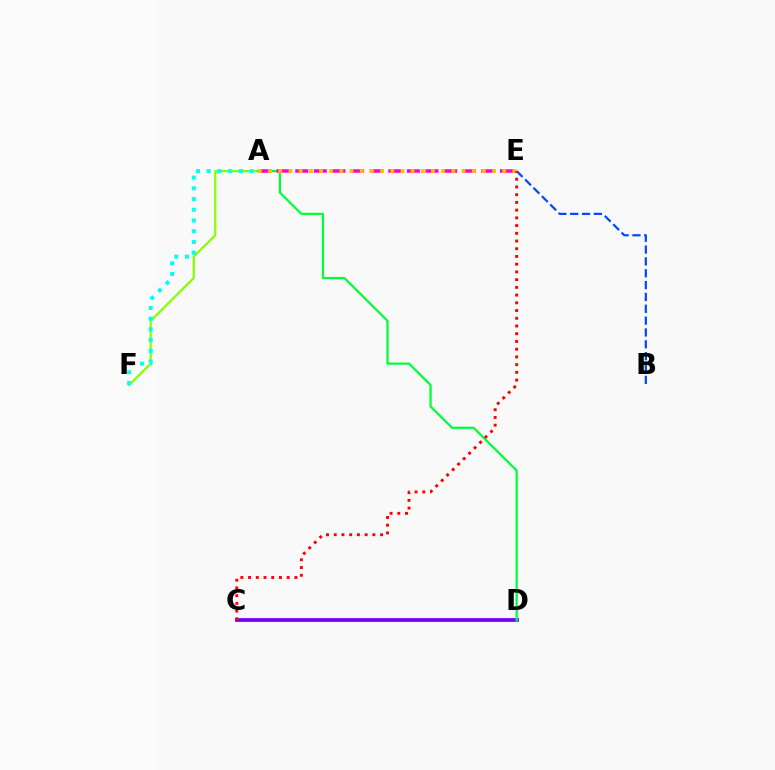{('A', 'F'): [{'color': '#84ff00', 'line_style': 'solid', 'thickness': 1.6}, {'color': '#00fff6', 'line_style': 'dotted', 'thickness': 2.91}], ('C', 'D'): [{'color': '#7200ff', 'line_style': 'solid', 'thickness': 2.72}], ('A', 'D'): [{'color': '#00ff39', 'line_style': 'solid', 'thickness': 1.62}], ('A', 'E'): [{'color': '#ff00cf', 'line_style': 'dashed', 'thickness': 2.53}, {'color': '#ffbd00', 'line_style': 'dotted', 'thickness': 2.77}], ('B', 'E'): [{'color': '#004bff', 'line_style': 'dashed', 'thickness': 1.61}], ('C', 'E'): [{'color': '#ff0000', 'line_style': 'dotted', 'thickness': 2.1}]}